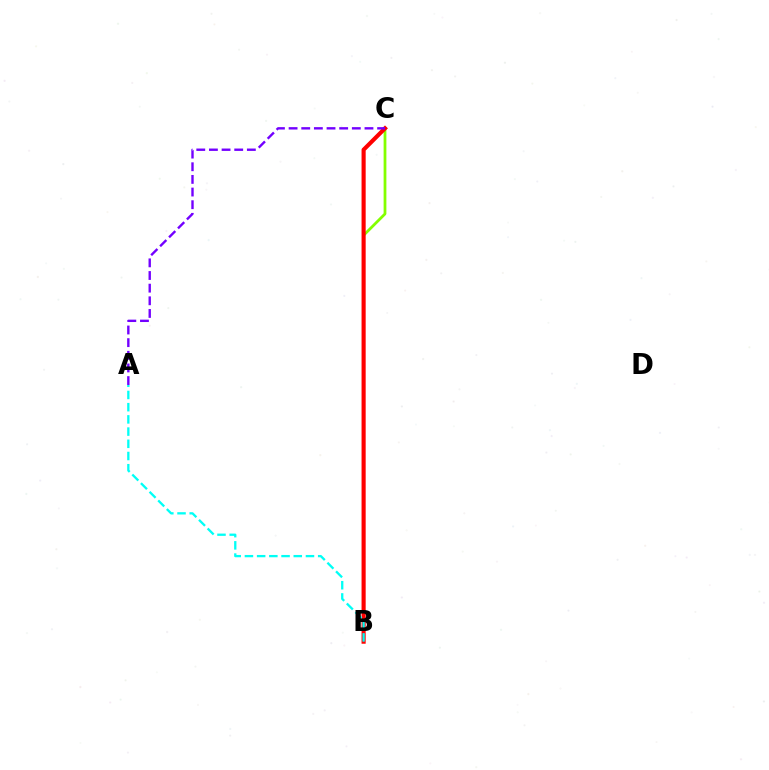{('B', 'C'): [{'color': '#84ff00', 'line_style': 'solid', 'thickness': 1.99}, {'color': '#ff0000', 'line_style': 'solid', 'thickness': 2.97}], ('A', 'C'): [{'color': '#7200ff', 'line_style': 'dashed', 'thickness': 1.72}], ('A', 'B'): [{'color': '#00fff6', 'line_style': 'dashed', 'thickness': 1.66}]}